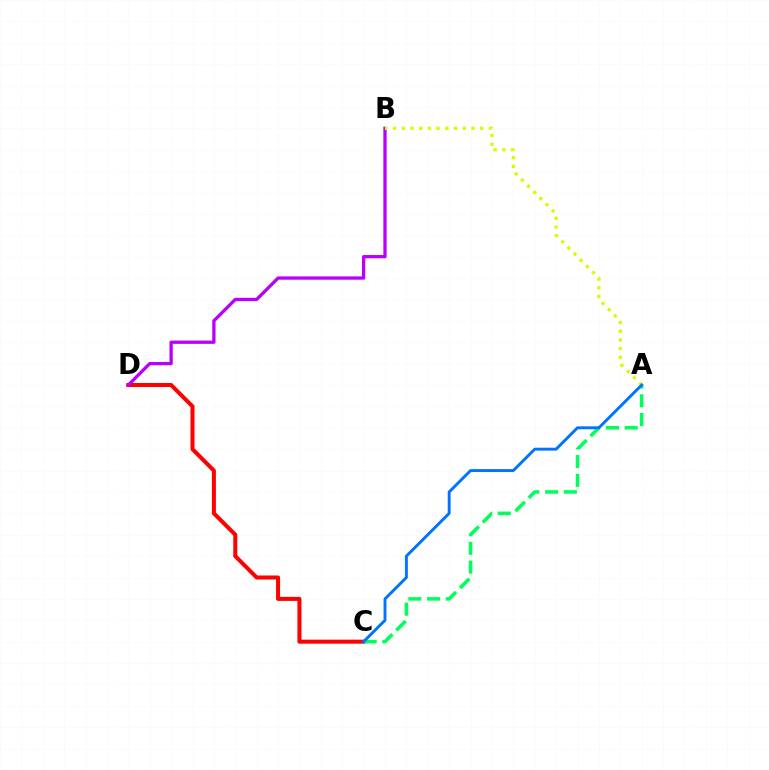{('C', 'D'): [{'color': '#ff0000', 'line_style': 'solid', 'thickness': 2.9}], ('B', 'D'): [{'color': '#b900ff', 'line_style': 'solid', 'thickness': 2.37}], ('A', 'C'): [{'color': '#00ff5c', 'line_style': 'dashed', 'thickness': 2.55}, {'color': '#0074ff', 'line_style': 'solid', 'thickness': 2.1}], ('A', 'B'): [{'color': '#d1ff00', 'line_style': 'dotted', 'thickness': 2.37}]}